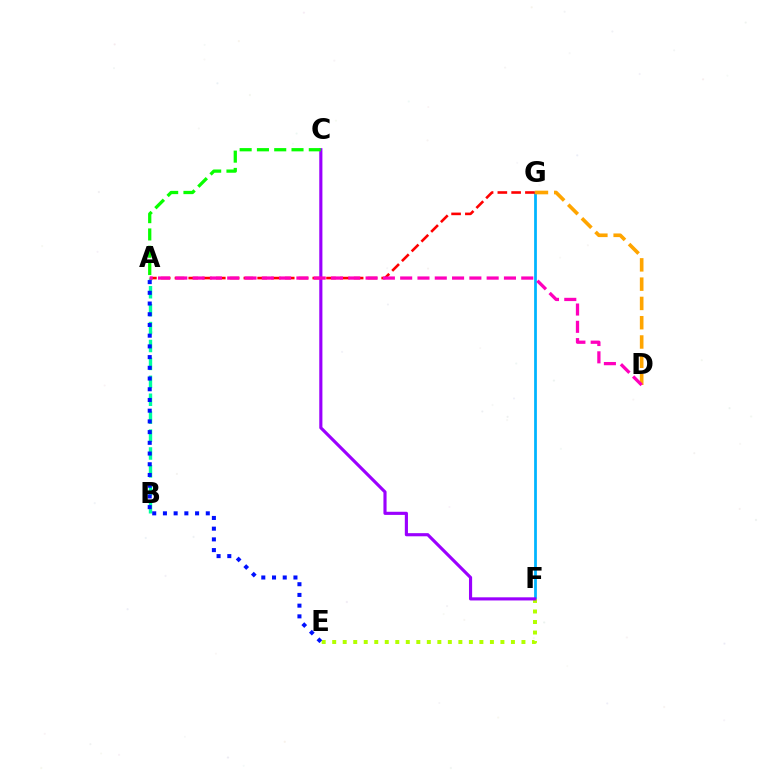{('F', 'G'): [{'color': '#00b5ff', 'line_style': 'solid', 'thickness': 1.98}], ('A', 'B'): [{'color': '#00ff9d', 'line_style': 'dashed', 'thickness': 2.43}], ('D', 'G'): [{'color': '#ffa500', 'line_style': 'dashed', 'thickness': 2.62}], ('A', 'G'): [{'color': '#ff0000', 'line_style': 'dashed', 'thickness': 1.87}], ('E', 'F'): [{'color': '#b3ff00', 'line_style': 'dotted', 'thickness': 2.86}], ('A', 'E'): [{'color': '#0010ff', 'line_style': 'dotted', 'thickness': 2.91}], ('C', 'F'): [{'color': '#9b00ff', 'line_style': 'solid', 'thickness': 2.26}], ('A', 'D'): [{'color': '#ff00bd', 'line_style': 'dashed', 'thickness': 2.35}], ('A', 'C'): [{'color': '#08ff00', 'line_style': 'dashed', 'thickness': 2.35}]}